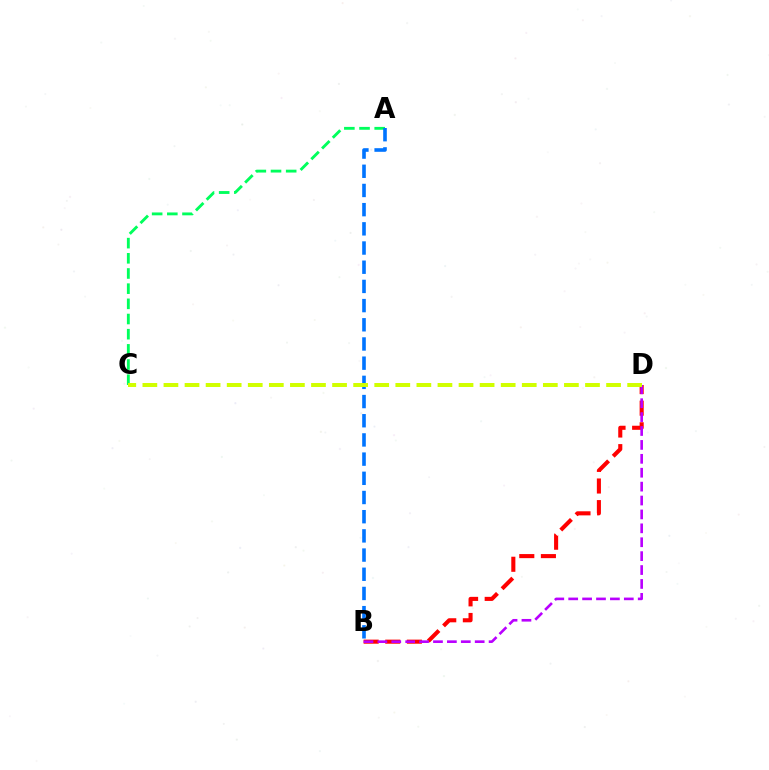{('A', 'C'): [{'color': '#00ff5c', 'line_style': 'dashed', 'thickness': 2.06}], ('B', 'D'): [{'color': '#ff0000', 'line_style': 'dashed', 'thickness': 2.94}, {'color': '#b900ff', 'line_style': 'dashed', 'thickness': 1.89}], ('A', 'B'): [{'color': '#0074ff', 'line_style': 'dashed', 'thickness': 2.61}], ('C', 'D'): [{'color': '#d1ff00', 'line_style': 'dashed', 'thickness': 2.86}]}